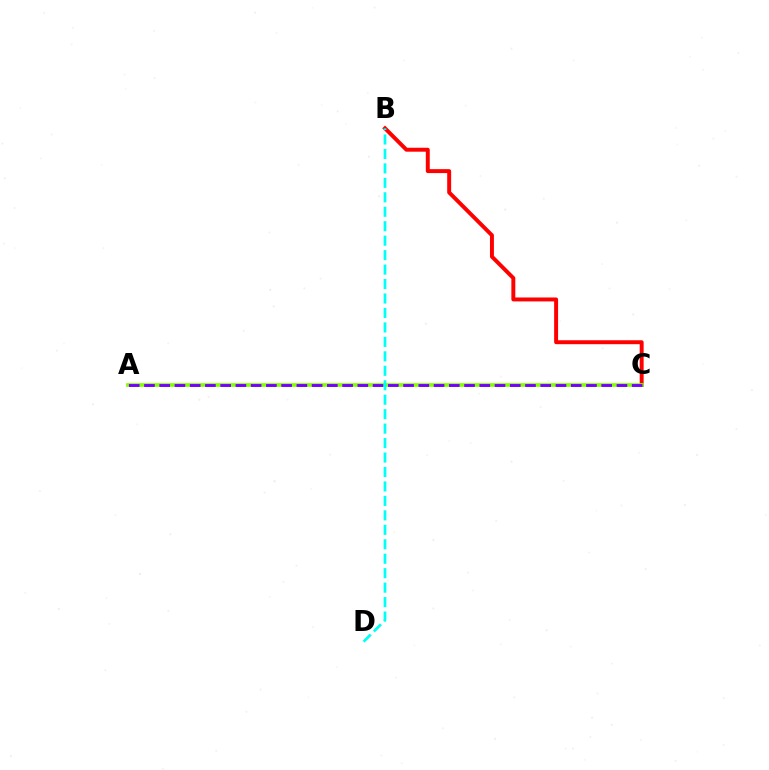{('B', 'C'): [{'color': '#ff0000', 'line_style': 'solid', 'thickness': 2.84}], ('A', 'C'): [{'color': '#84ff00', 'line_style': 'solid', 'thickness': 2.65}, {'color': '#7200ff', 'line_style': 'dashed', 'thickness': 2.07}], ('B', 'D'): [{'color': '#00fff6', 'line_style': 'dashed', 'thickness': 1.96}]}